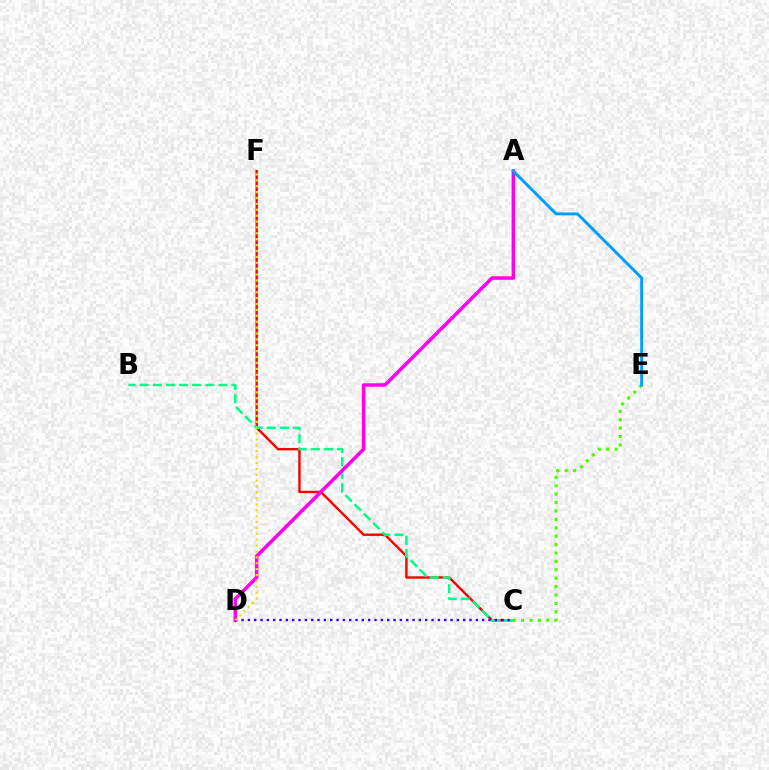{('C', 'F'): [{'color': '#ff0000', 'line_style': 'solid', 'thickness': 1.73}], ('B', 'C'): [{'color': '#00ff86', 'line_style': 'dashed', 'thickness': 1.78}], ('C', 'E'): [{'color': '#4fff00', 'line_style': 'dotted', 'thickness': 2.28}], ('A', 'D'): [{'color': '#ff00ed', 'line_style': 'solid', 'thickness': 2.52}], ('C', 'D'): [{'color': '#3700ff', 'line_style': 'dotted', 'thickness': 1.72}], ('D', 'F'): [{'color': '#ffd500', 'line_style': 'dotted', 'thickness': 1.6}], ('A', 'E'): [{'color': '#009eff', 'line_style': 'solid', 'thickness': 2.13}]}